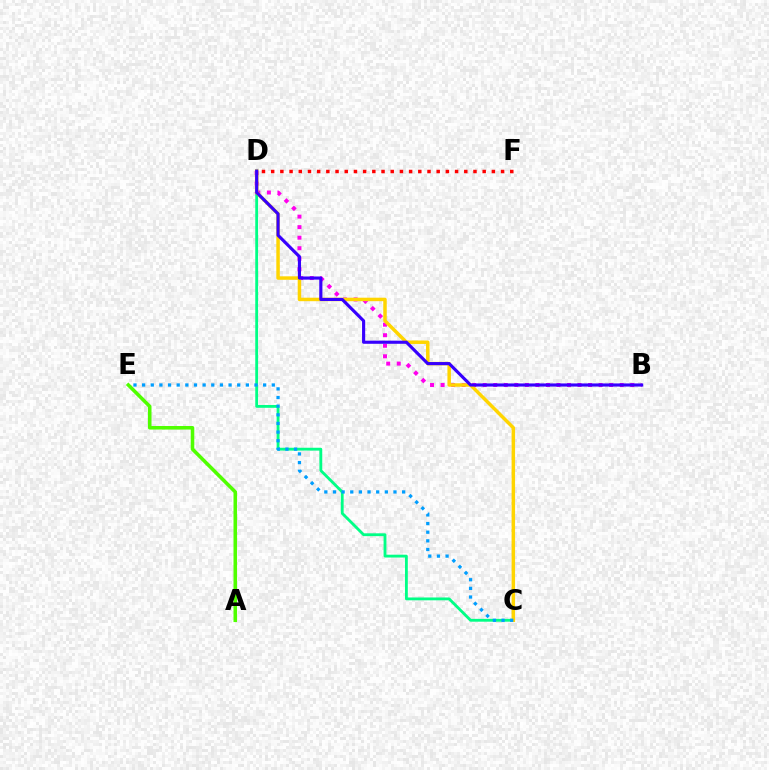{('C', 'D'): [{'color': '#00ff86', 'line_style': 'solid', 'thickness': 2.04}, {'color': '#ffd500', 'line_style': 'solid', 'thickness': 2.51}], ('B', 'D'): [{'color': '#ff00ed', 'line_style': 'dotted', 'thickness': 2.86}, {'color': '#3700ff', 'line_style': 'solid', 'thickness': 2.26}], ('C', 'E'): [{'color': '#009eff', 'line_style': 'dotted', 'thickness': 2.35}], ('D', 'F'): [{'color': '#ff0000', 'line_style': 'dotted', 'thickness': 2.5}], ('A', 'E'): [{'color': '#4fff00', 'line_style': 'solid', 'thickness': 2.56}]}